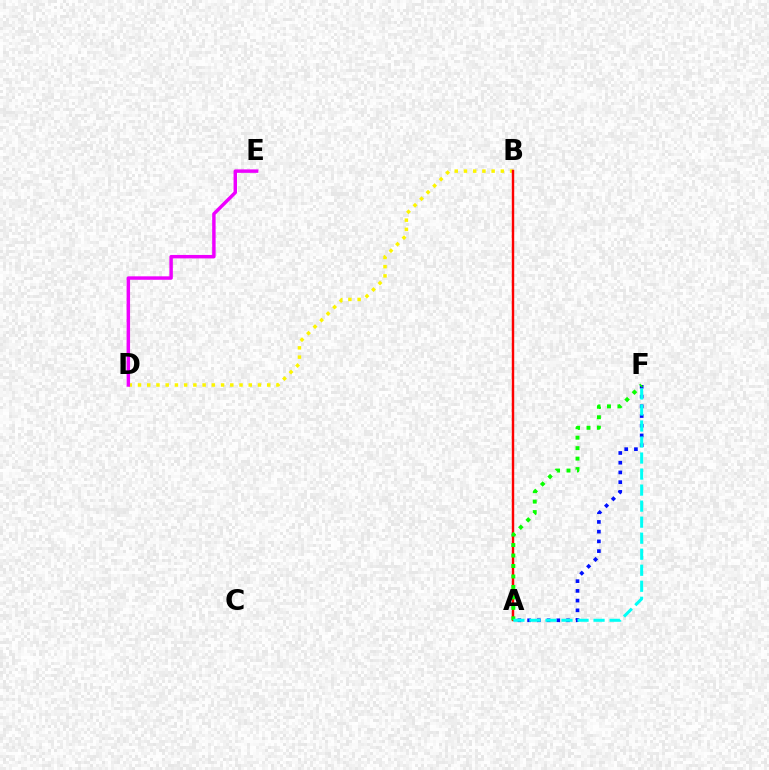{('A', 'F'): [{'color': '#0010ff', 'line_style': 'dotted', 'thickness': 2.64}, {'color': '#08ff00', 'line_style': 'dotted', 'thickness': 2.84}, {'color': '#00fff6', 'line_style': 'dashed', 'thickness': 2.18}], ('B', 'D'): [{'color': '#fcf500', 'line_style': 'dotted', 'thickness': 2.51}], ('A', 'B'): [{'color': '#ff0000', 'line_style': 'solid', 'thickness': 1.75}], ('D', 'E'): [{'color': '#ee00ff', 'line_style': 'solid', 'thickness': 2.48}]}